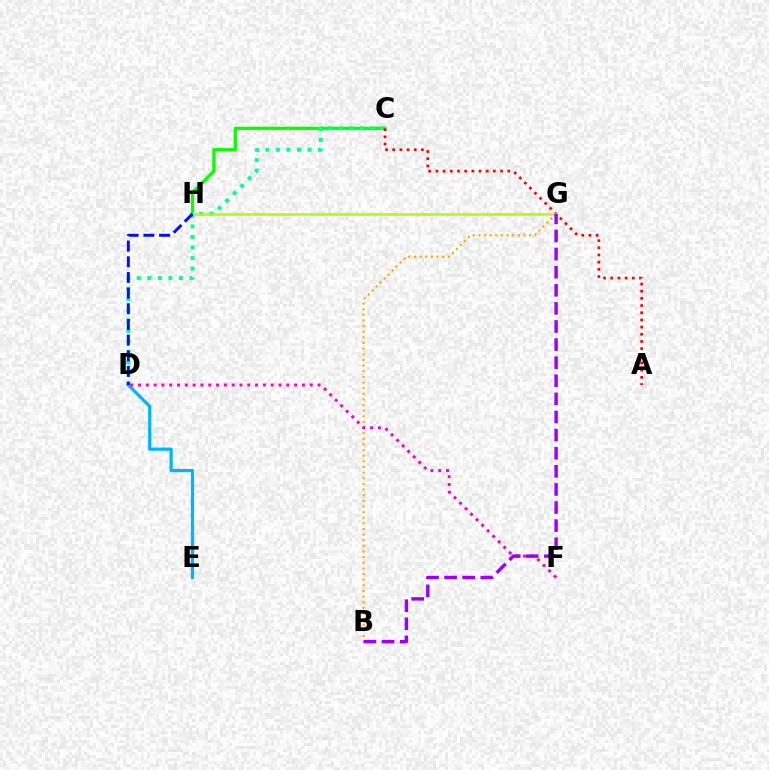{('C', 'H'): [{'color': '#08ff00', 'line_style': 'solid', 'thickness': 2.32}], ('C', 'D'): [{'color': '#00ff9d', 'line_style': 'dotted', 'thickness': 2.86}], ('A', 'C'): [{'color': '#ff0000', 'line_style': 'dotted', 'thickness': 1.95}], ('G', 'H'): [{'color': '#b3ff00', 'line_style': 'solid', 'thickness': 1.88}], ('D', 'E'): [{'color': '#00b5ff', 'line_style': 'solid', 'thickness': 2.31}], ('B', 'G'): [{'color': '#ffa500', 'line_style': 'dotted', 'thickness': 1.53}, {'color': '#9b00ff', 'line_style': 'dashed', 'thickness': 2.46}], ('D', 'H'): [{'color': '#0010ff', 'line_style': 'dashed', 'thickness': 2.13}], ('D', 'F'): [{'color': '#ff00bd', 'line_style': 'dotted', 'thickness': 2.12}]}